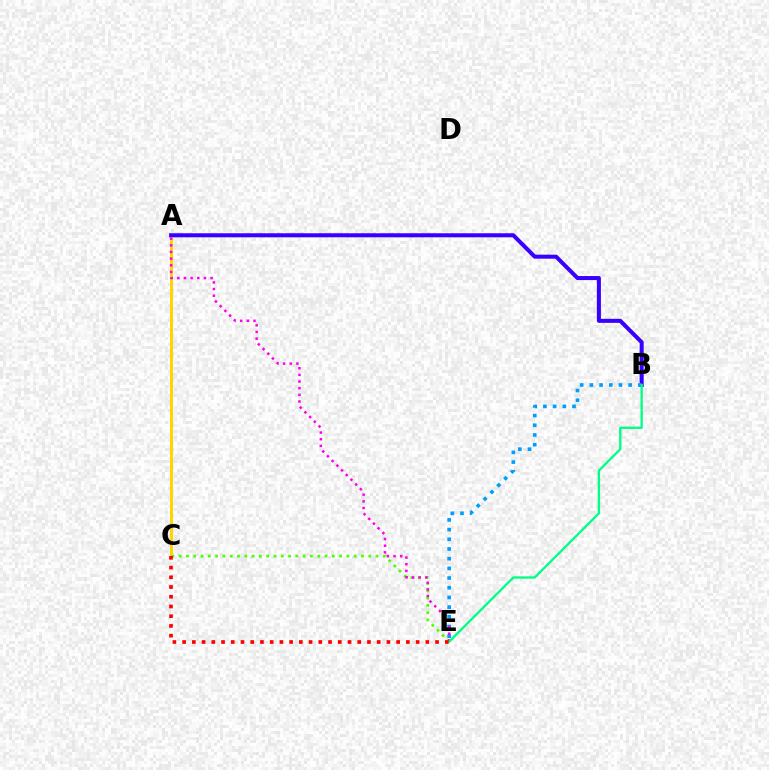{('A', 'C'): [{'color': '#ffd500', 'line_style': 'solid', 'thickness': 2.16}], ('A', 'B'): [{'color': '#3700ff', 'line_style': 'solid', 'thickness': 2.91}], ('C', 'E'): [{'color': '#4fff00', 'line_style': 'dotted', 'thickness': 1.98}, {'color': '#ff0000', 'line_style': 'dotted', 'thickness': 2.64}], ('B', 'E'): [{'color': '#009eff', 'line_style': 'dotted', 'thickness': 2.63}, {'color': '#00ff86', 'line_style': 'solid', 'thickness': 1.67}], ('A', 'E'): [{'color': '#ff00ed', 'line_style': 'dotted', 'thickness': 1.81}]}